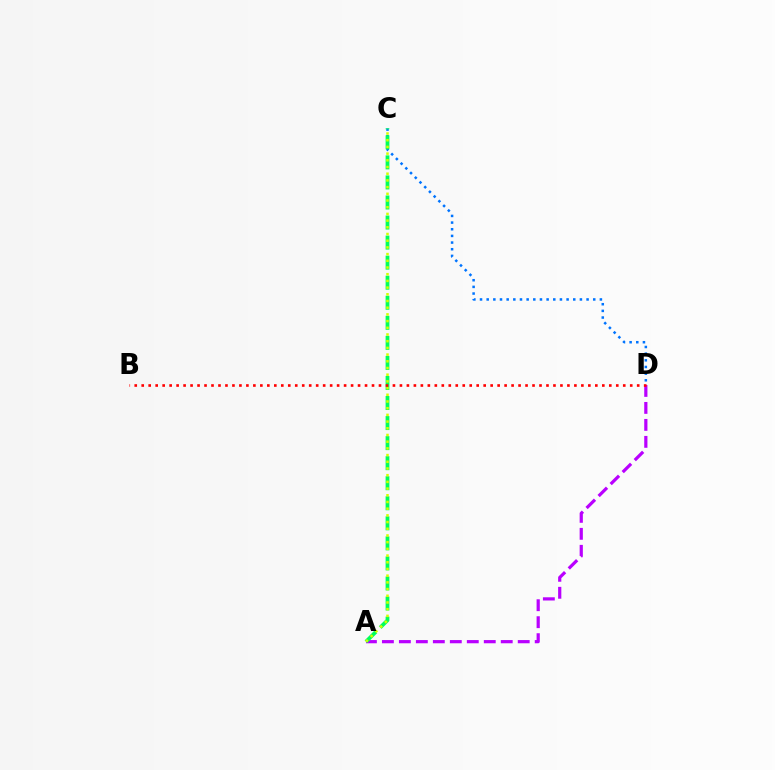{('A', 'D'): [{'color': '#b900ff', 'line_style': 'dashed', 'thickness': 2.31}], ('C', 'D'): [{'color': '#0074ff', 'line_style': 'dotted', 'thickness': 1.81}], ('A', 'C'): [{'color': '#00ff5c', 'line_style': 'dashed', 'thickness': 2.72}, {'color': '#d1ff00', 'line_style': 'dotted', 'thickness': 1.82}], ('B', 'D'): [{'color': '#ff0000', 'line_style': 'dotted', 'thickness': 1.9}]}